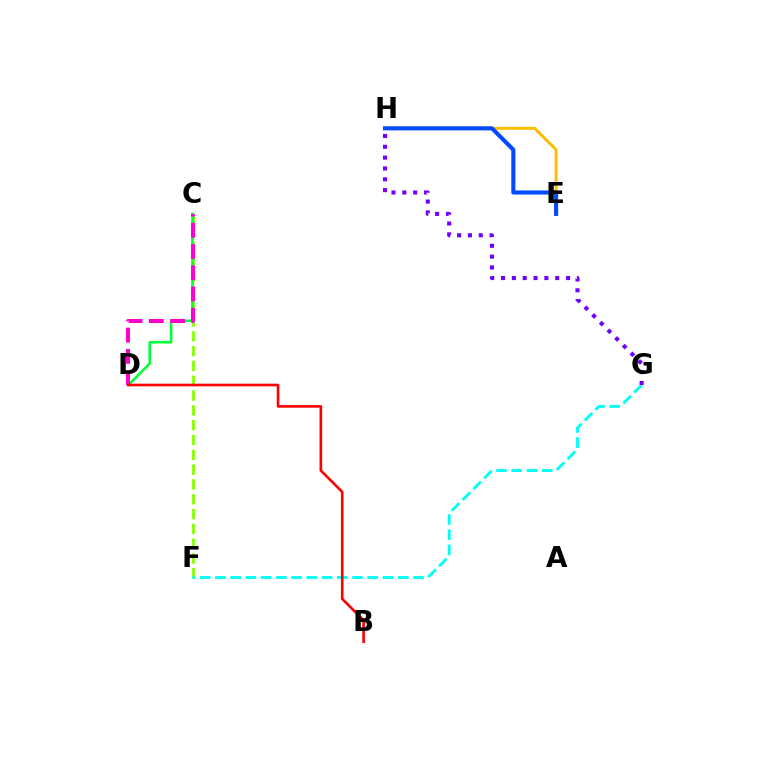{('C', 'F'): [{'color': '#84ff00', 'line_style': 'dashed', 'thickness': 2.01}], ('E', 'H'): [{'color': '#ffbd00', 'line_style': 'solid', 'thickness': 2.12}, {'color': '#004bff', 'line_style': 'solid', 'thickness': 2.94}], ('C', 'D'): [{'color': '#00ff39', 'line_style': 'solid', 'thickness': 1.86}, {'color': '#ff00cf', 'line_style': 'dashed', 'thickness': 2.88}], ('F', 'G'): [{'color': '#00fff6', 'line_style': 'dashed', 'thickness': 2.07}], ('B', 'D'): [{'color': '#ff0000', 'line_style': 'solid', 'thickness': 1.9}], ('G', 'H'): [{'color': '#7200ff', 'line_style': 'dotted', 'thickness': 2.95}]}